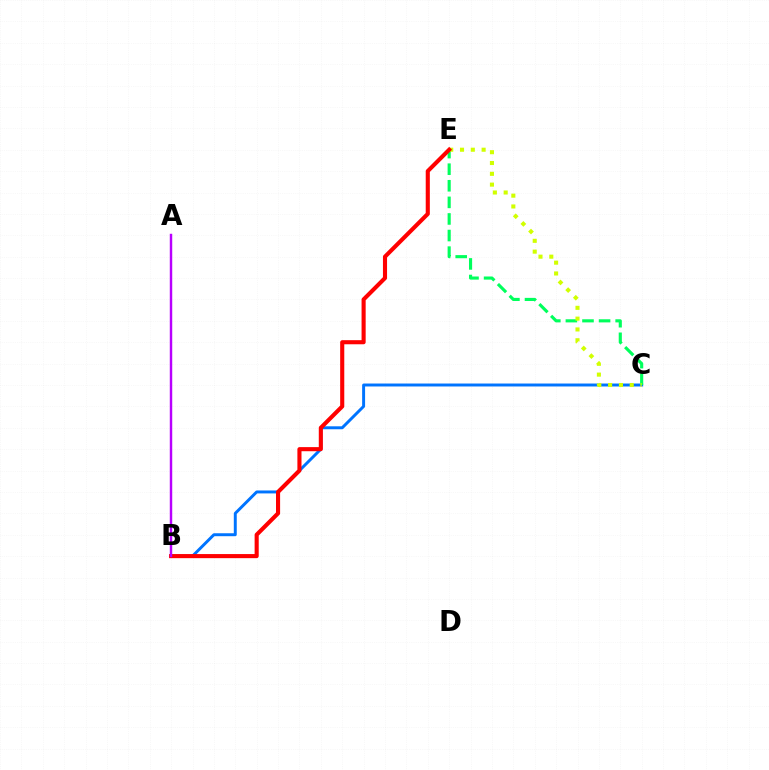{('B', 'C'): [{'color': '#0074ff', 'line_style': 'solid', 'thickness': 2.12}], ('C', 'E'): [{'color': '#00ff5c', 'line_style': 'dashed', 'thickness': 2.25}, {'color': '#d1ff00', 'line_style': 'dotted', 'thickness': 2.94}], ('B', 'E'): [{'color': '#ff0000', 'line_style': 'solid', 'thickness': 2.95}], ('A', 'B'): [{'color': '#b900ff', 'line_style': 'solid', 'thickness': 1.76}]}